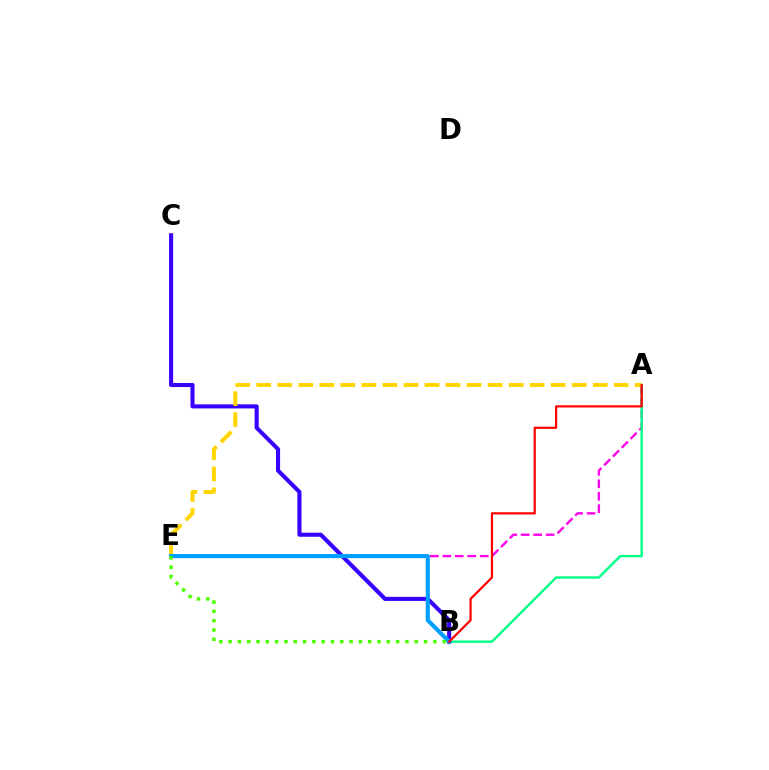{('A', 'E'): [{'color': '#ff00ed', 'line_style': 'dashed', 'thickness': 1.69}, {'color': '#ffd500', 'line_style': 'dashed', 'thickness': 2.86}], ('A', 'B'): [{'color': '#00ff86', 'line_style': 'solid', 'thickness': 1.73}, {'color': '#ff0000', 'line_style': 'solid', 'thickness': 1.58}], ('B', 'C'): [{'color': '#3700ff', 'line_style': 'solid', 'thickness': 2.94}], ('B', 'E'): [{'color': '#009eff', 'line_style': 'solid', 'thickness': 2.95}, {'color': '#4fff00', 'line_style': 'dotted', 'thickness': 2.53}]}